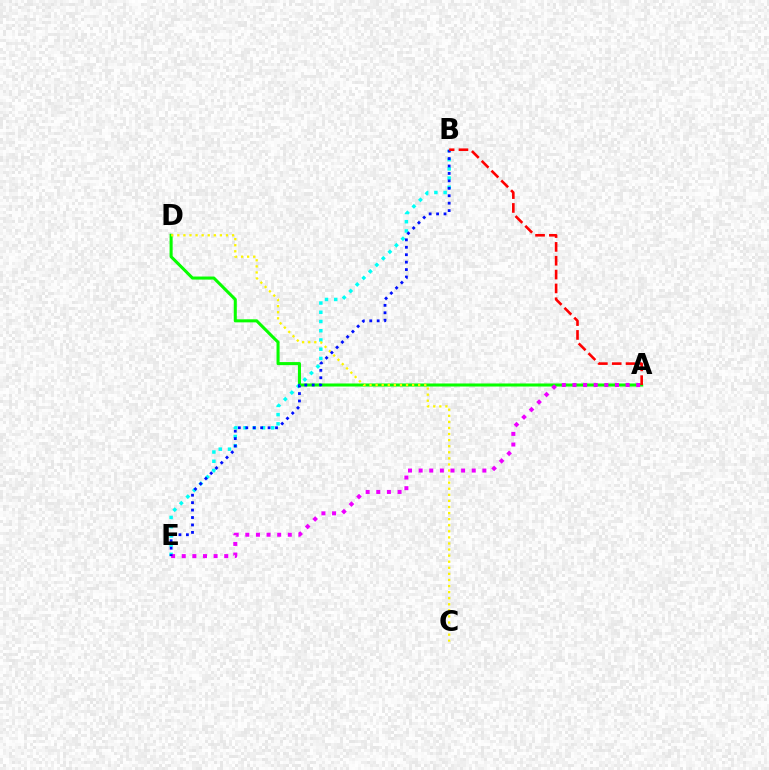{('A', 'D'): [{'color': '#08ff00', 'line_style': 'solid', 'thickness': 2.2}], ('B', 'E'): [{'color': '#00fff6', 'line_style': 'dotted', 'thickness': 2.51}, {'color': '#0010ff', 'line_style': 'dotted', 'thickness': 2.02}], ('C', 'D'): [{'color': '#fcf500', 'line_style': 'dotted', 'thickness': 1.65}], ('A', 'E'): [{'color': '#ee00ff', 'line_style': 'dotted', 'thickness': 2.89}], ('A', 'B'): [{'color': '#ff0000', 'line_style': 'dashed', 'thickness': 1.88}]}